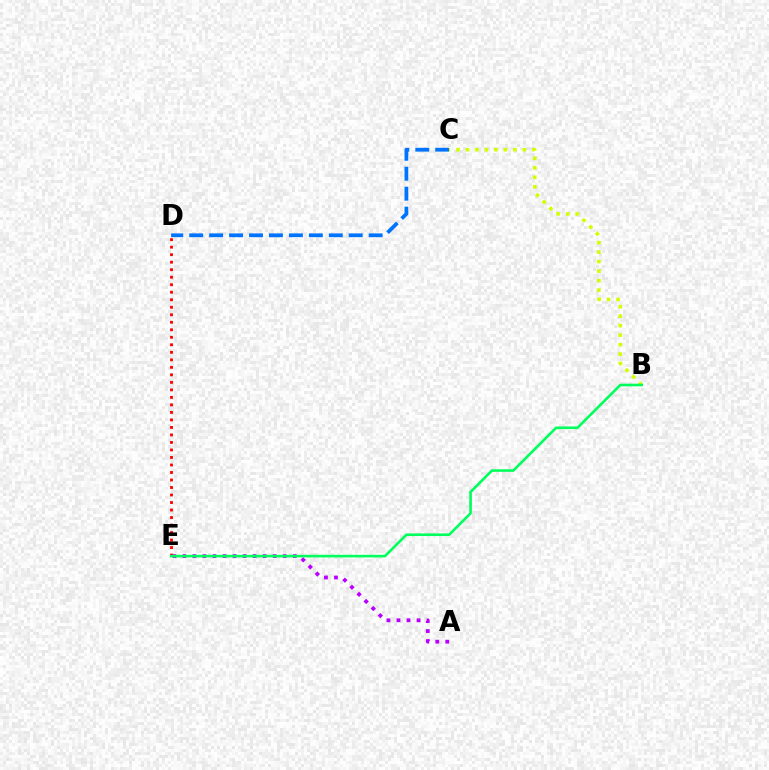{('D', 'E'): [{'color': '#ff0000', 'line_style': 'dotted', 'thickness': 2.04}], ('A', 'E'): [{'color': '#b900ff', 'line_style': 'dotted', 'thickness': 2.72}], ('C', 'D'): [{'color': '#0074ff', 'line_style': 'dashed', 'thickness': 2.71}], ('B', 'C'): [{'color': '#d1ff00', 'line_style': 'dotted', 'thickness': 2.58}], ('B', 'E'): [{'color': '#00ff5c', 'line_style': 'solid', 'thickness': 1.88}]}